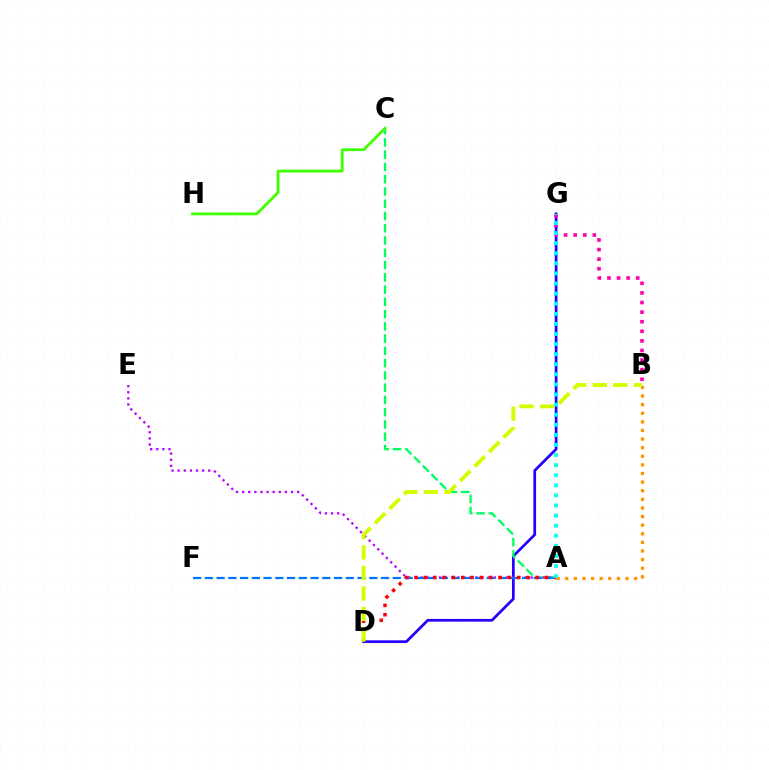{('D', 'G'): [{'color': '#2500ff', 'line_style': 'solid', 'thickness': 1.96}], ('B', 'G'): [{'color': '#ff00ac', 'line_style': 'dotted', 'thickness': 2.61}], ('A', 'B'): [{'color': '#ff9400', 'line_style': 'dotted', 'thickness': 2.34}], ('A', 'C'): [{'color': '#00ff5c', 'line_style': 'dashed', 'thickness': 1.67}], ('A', 'E'): [{'color': '#b900ff', 'line_style': 'dotted', 'thickness': 1.66}], ('C', 'H'): [{'color': '#3dff00', 'line_style': 'solid', 'thickness': 2.01}], ('A', 'F'): [{'color': '#0074ff', 'line_style': 'dashed', 'thickness': 1.6}], ('A', 'D'): [{'color': '#ff0000', 'line_style': 'dotted', 'thickness': 2.53}], ('B', 'D'): [{'color': '#d1ff00', 'line_style': 'dashed', 'thickness': 2.79}], ('A', 'G'): [{'color': '#00fff6', 'line_style': 'dotted', 'thickness': 2.74}]}